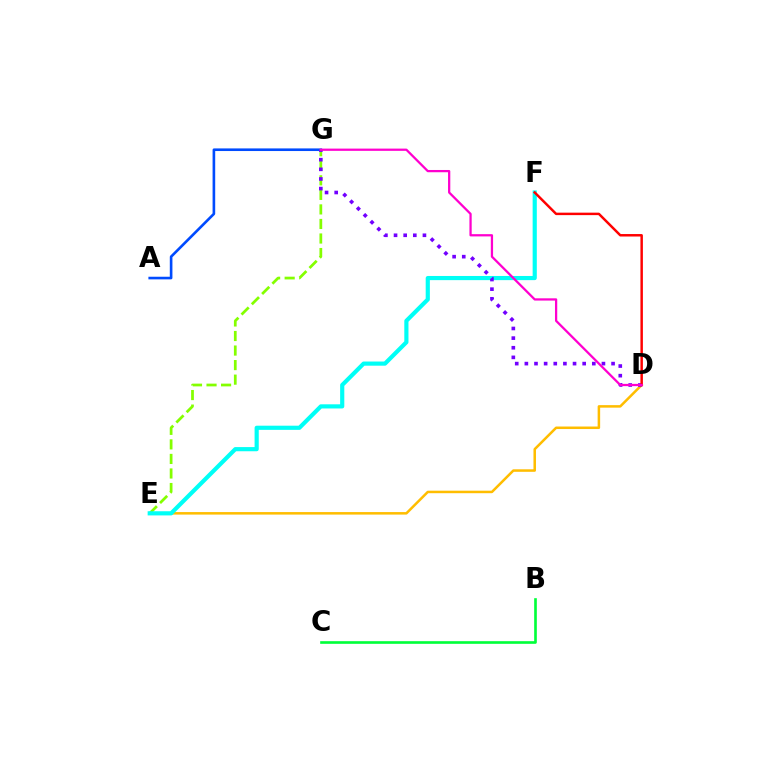{('A', 'G'): [{'color': '#004bff', 'line_style': 'solid', 'thickness': 1.89}], ('E', 'G'): [{'color': '#84ff00', 'line_style': 'dashed', 'thickness': 1.98}], ('D', 'E'): [{'color': '#ffbd00', 'line_style': 'solid', 'thickness': 1.81}], ('E', 'F'): [{'color': '#00fff6', 'line_style': 'solid', 'thickness': 3.0}], ('D', 'G'): [{'color': '#7200ff', 'line_style': 'dotted', 'thickness': 2.62}, {'color': '#ff00cf', 'line_style': 'solid', 'thickness': 1.63}], ('B', 'C'): [{'color': '#00ff39', 'line_style': 'solid', 'thickness': 1.9}], ('D', 'F'): [{'color': '#ff0000', 'line_style': 'solid', 'thickness': 1.78}]}